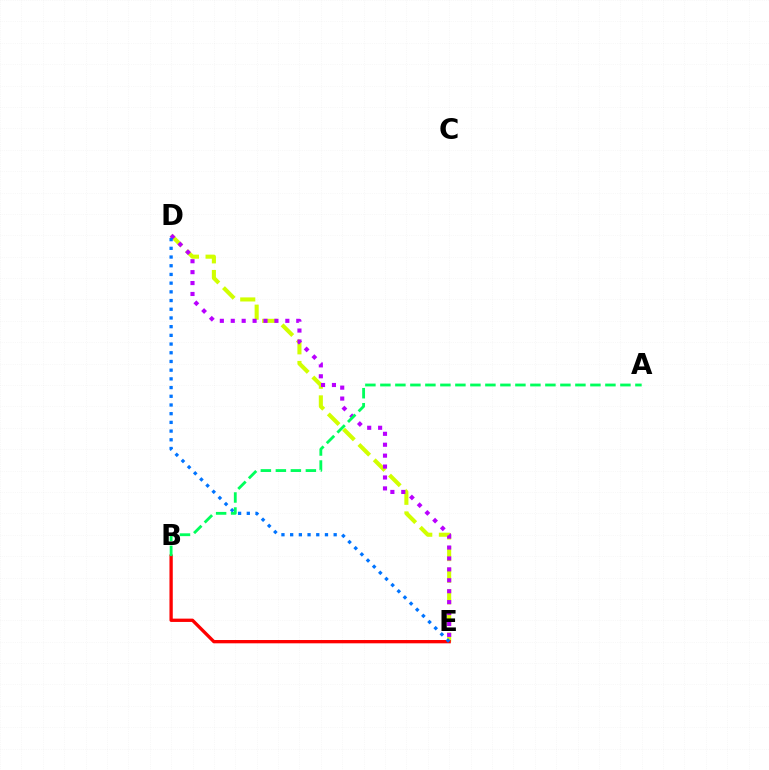{('D', 'E'): [{'color': '#d1ff00', 'line_style': 'dashed', 'thickness': 2.94}, {'color': '#b900ff', 'line_style': 'dotted', 'thickness': 2.97}, {'color': '#0074ff', 'line_style': 'dotted', 'thickness': 2.36}], ('B', 'E'): [{'color': '#ff0000', 'line_style': 'solid', 'thickness': 2.38}], ('A', 'B'): [{'color': '#00ff5c', 'line_style': 'dashed', 'thickness': 2.04}]}